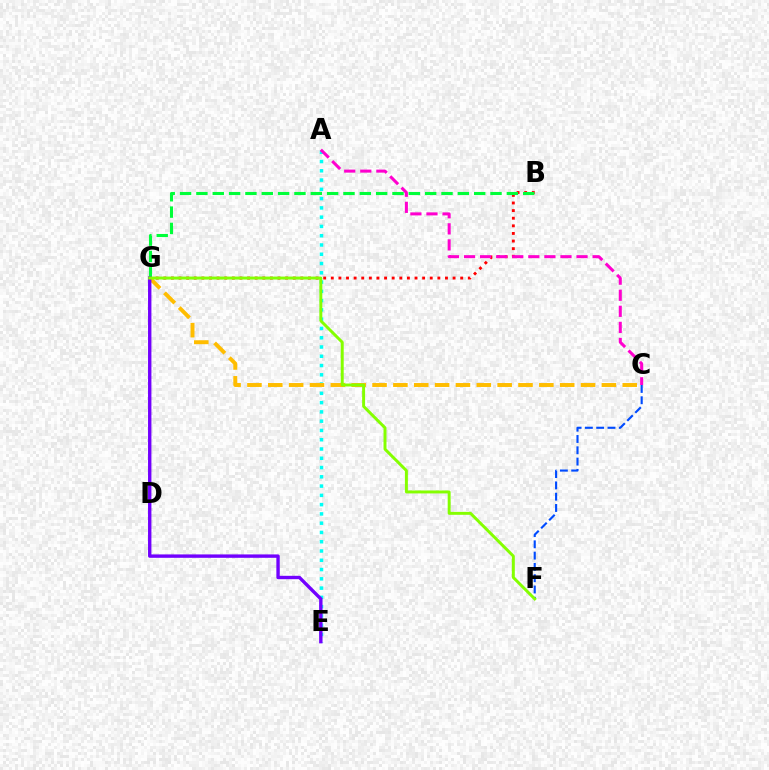{('A', 'E'): [{'color': '#00fff6', 'line_style': 'dotted', 'thickness': 2.52}], ('B', 'G'): [{'color': '#ff0000', 'line_style': 'dotted', 'thickness': 2.07}, {'color': '#00ff39', 'line_style': 'dashed', 'thickness': 2.22}], ('C', 'F'): [{'color': '#004bff', 'line_style': 'dashed', 'thickness': 1.53}], ('A', 'C'): [{'color': '#ff00cf', 'line_style': 'dashed', 'thickness': 2.18}], ('C', 'G'): [{'color': '#ffbd00', 'line_style': 'dashed', 'thickness': 2.83}], ('E', 'G'): [{'color': '#7200ff', 'line_style': 'solid', 'thickness': 2.44}], ('F', 'G'): [{'color': '#84ff00', 'line_style': 'solid', 'thickness': 2.13}]}